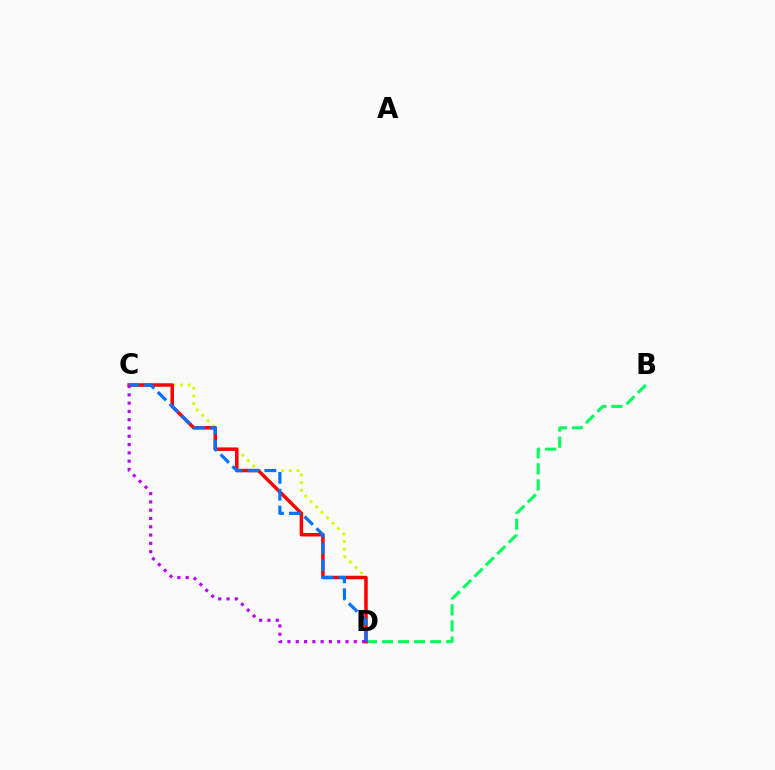{('B', 'D'): [{'color': '#00ff5c', 'line_style': 'dashed', 'thickness': 2.18}], ('C', 'D'): [{'color': '#d1ff00', 'line_style': 'dotted', 'thickness': 2.09}, {'color': '#ff0000', 'line_style': 'solid', 'thickness': 2.52}, {'color': '#0074ff', 'line_style': 'dashed', 'thickness': 2.29}, {'color': '#b900ff', 'line_style': 'dotted', 'thickness': 2.25}]}